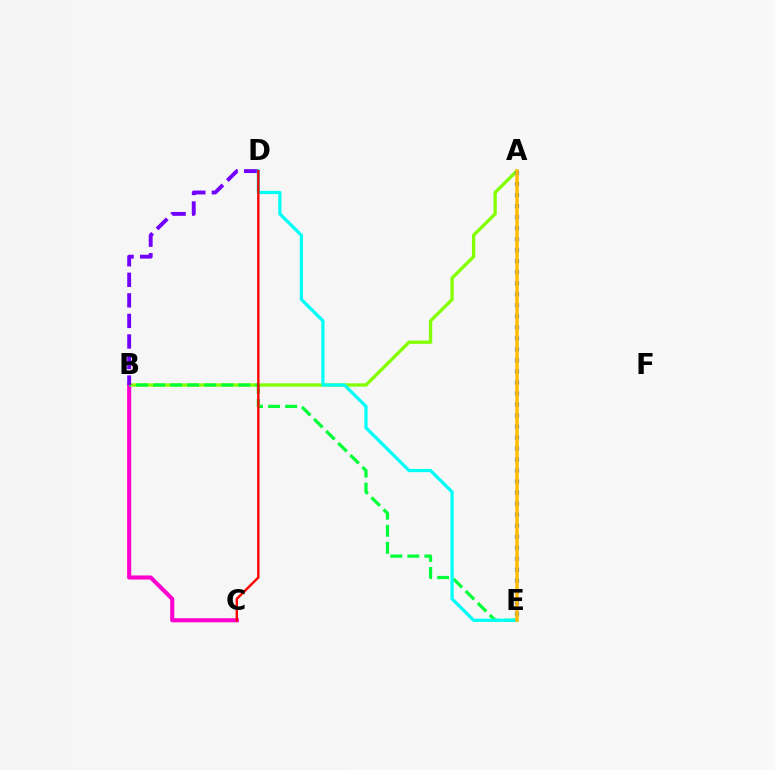{('A', 'B'): [{'color': '#84ff00', 'line_style': 'solid', 'thickness': 2.39}], ('B', 'C'): [{'color': '#ff00cf', 'line_style': 'solid', 'thickness': 2.96}], ('B', 'E'): [{'color': '#00ff39', 'line_style': 'dashed', 'thickness': 2.32}], ('B', 'D'): [{'color': '#7200ff', 'line_style': 'dashed', 'thickness': 2.79}], ('D', 'E'): [{'color': '#00fff6', 'line_style': 'solid', 'thickness': 2.33}], ('C', 'D'): [{'color': '#ff0000', 'line_style': 'solid', 'thickness': 1.72}], ('A', 'E'): [{'color': '#004bff', 'line_style': 'dotted', 'thickness': 2.99}, {'color': '#ffbd00', 'line_style': 'solid', 'thickness': 2.53}]}